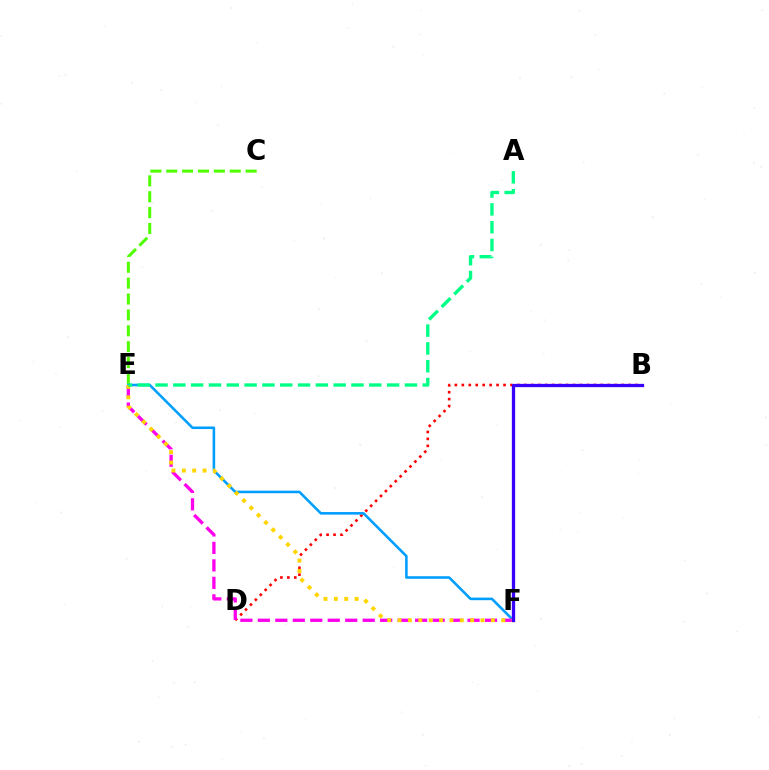{('B', 'D'): [{'color': '#ff0000', 'line_style': 'dotted', 'thickness': 1.89}], ('C', 'E'): [{'color': '#4fff00', 'line_style': 'dashed', 'thickness': 2.16}], ('E', 'F'): [{'color': '#009eff', 'line_style': 'solid', 'thickness': 1.85}, {'color': '#ff00ed', 'line_style': 'dashed', 'thickness': 2.37}, {'color': '#ffd500', 'line_style': 'dotted', 'thickness': 2.82}], ('A', 'E'): [{'color': '#00ff86', 'line_style': 'dashed', 'thickness': 2.42}], ('B', 'F'): [{'color': '#3700ff', 'line_style': 'solid', 'thickness': 2.36}]}